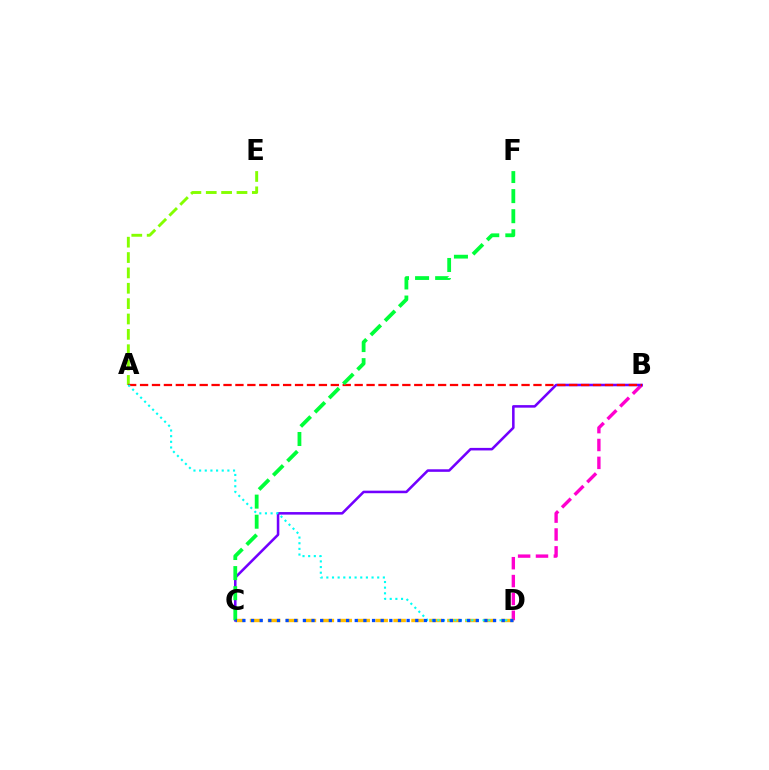{('B', 'D'): [{'color': '#ff00cf', 'line_style': 'dashed', 'thickness': 2.43}], ('C', 'D'): [{'color': '#ffbd00', 'line_style': 'dashed', 'thickness': 2.44}, {'color': '#004bff', 'line_style': 'dotted', 'thickness': 2.35}], ('A', 'E'): [{'color': '#84ff00', 'line_style': 'dashed', 'thickness': 2.09}], ('B', 'C'): [{'color': '#7200ff', 'line_style': 'solid', 'thickness': 1.84}], ('A', 'B'): [{'color': '#ff0000', 'line_style': 'dashed', 'thickness': 1.62}], ('C', 'F'): [{'color': '#00ff39', 'line_style': 'dashed', 'thickness': 2.73}], ('A', 'D'): [{'color': '#00fff6', 'line_style': 'dotted', 'thickness': 1.54}]}